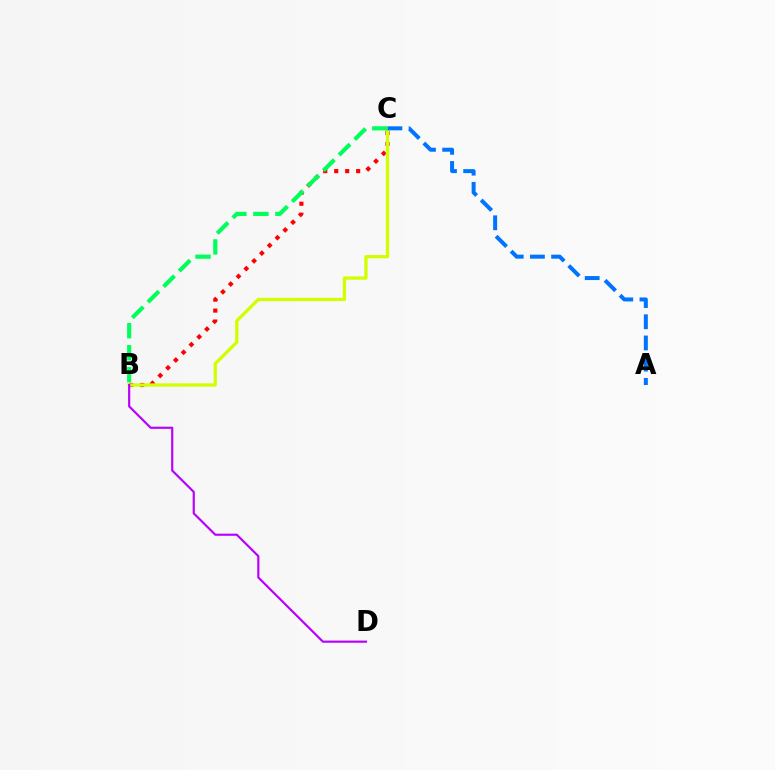{('B', 'C'): [{'color': '#ff0000', 'line_style': 'dotted', 'thickness': 2.98}, {'color': '#d1ff00', 'line_style': 'solid', 'thickness': 2.36}, {'color': '#00ff5c', 'line_style': 'dashed', 'thickness': 2.99}], ('B', 'D'): [{'color': '#b900ff', 'line_style': 'solid', 'thickness': 1.56}], ('A', 'C'): [{'color': '#0074ff', 'line_style': 'dashed', 'thickness': 2.88}]}